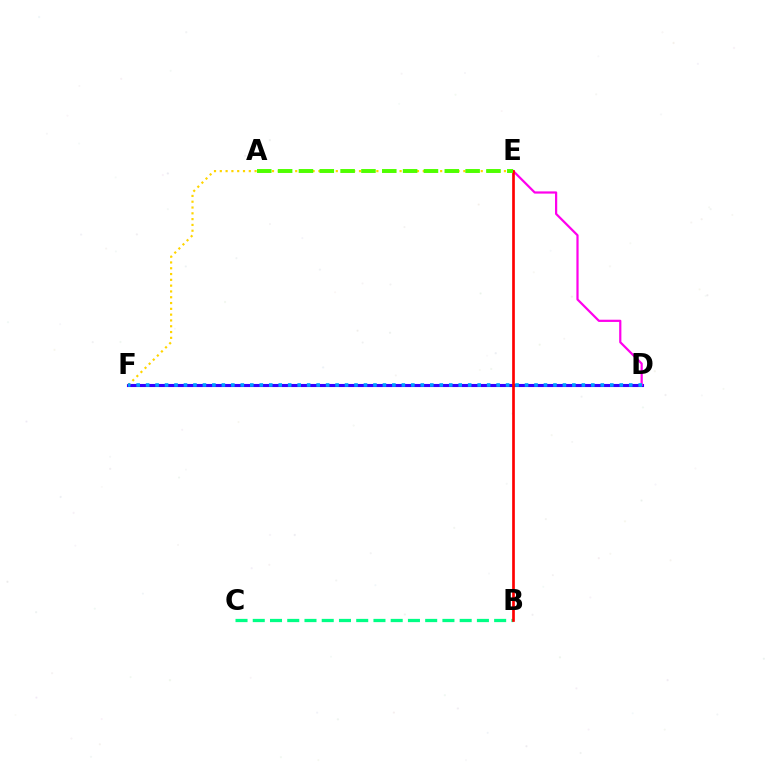{('D', 'F'): [{'color': '#3700ff', 'line_style': 'solid', 'thickness': 2.22}, {'color': '#009eff', 'line_style': 'dotted', 'thickness': 2.57}], ('B', 'C'): [{'color': '#00ff86', 'line_style': 'dashed', 'thickness': 2.34}], ('E', 'F'): [{'color': '#ffd500', 'line_style': 'dotted', 'thickness': 1.58}], ('D', 'E'): [{'color': '#ff00ed', 'line_style': 'solid', 'thickness': 1.6}], ('B', 'E'): [{'color': '#ff0000', 'line_style': 'solid', 'thickness': 1.93}], ('A', 'E'): [{'color': '#4fff00', 'line_style': 'dashed', 'thickness': 2.83}]}